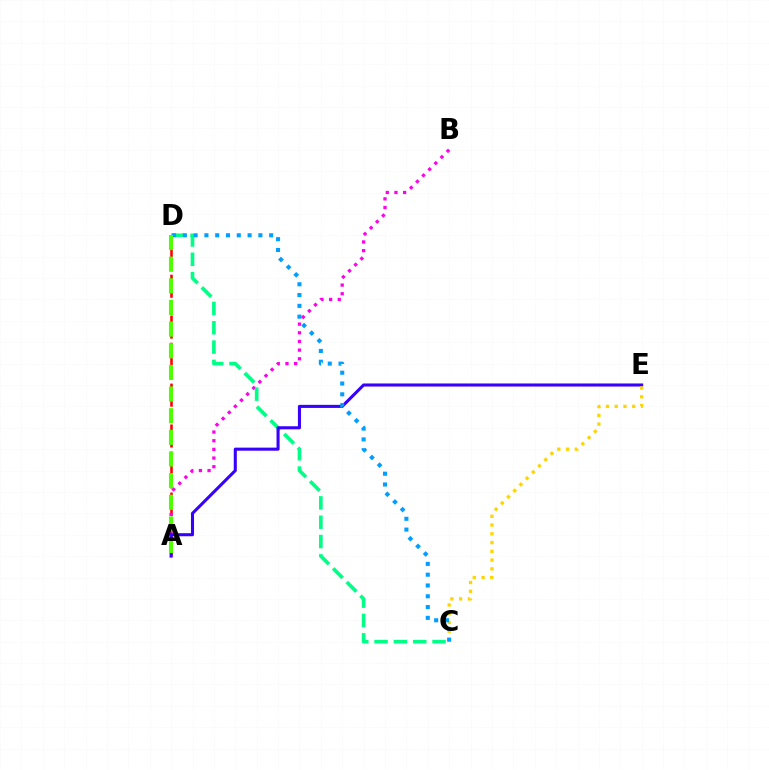{('A', 'D'): [{'color': '#ff0000', 'line_style': 'dashed', 'thickness': 1.85}, {'color': '#4fff00', 'line_style': 'dashed', 'thickness': 2.94}], ('A', 'B'): [{'color': '#ff00ed', 'line_style': 'dotted', 'thickness': 2.35}], ('C', 'D'): [{'color': '#00ff86', 'line_style': 'dashed', 'thickness': 2.63}, {'color': '#009eff', 'line_style': 'dotted', 'thickness': 2.93}], ('A', 'E'): [{'color': '#3700ff', 'line_style': 'solid', 'thickness': 2.21}], ('C', 'E'): [{'color': '#ffd500', 'line_style': 'dotted', 'thickness': 2.38}]}